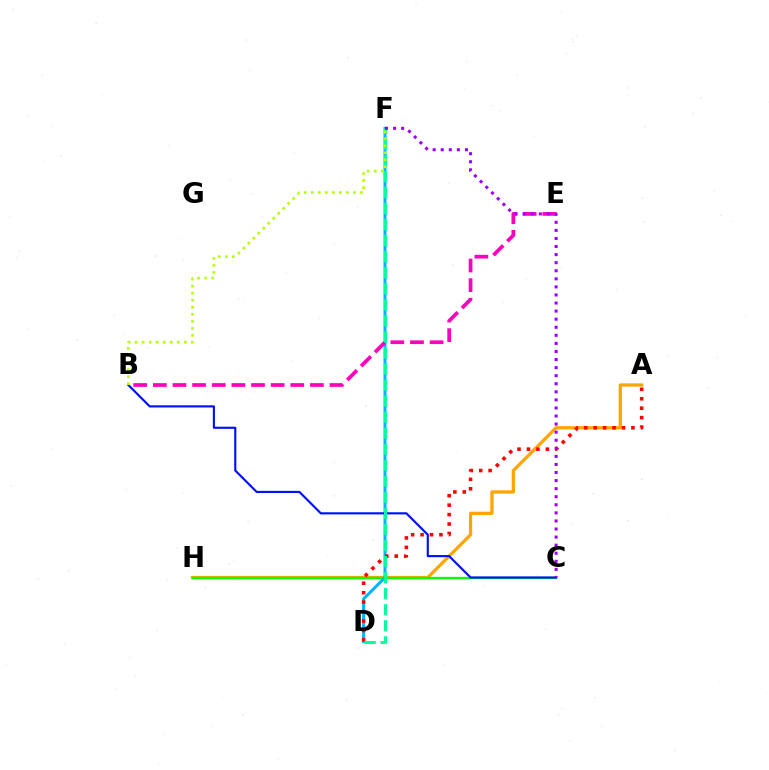{('A', 'H'): [{'color': '#ffa500', 'line_style': 'solid', 'thickness': 2.33}], ('C', 'H'): [{'color': '#08ff00', 'line_style': 'solid', 'thickness': 1.67}], ('D', 'F'): [{'color': '#00b5ff', 'line_style': 'solid', 'thickness': 2.18}, {'color': '#00ff9d', 'line_style': 'dashed', 'thickness': 2.18}], ('B', 'E'): [{'color': '#ff00bd', 'line_style': 'dashed', 'thickness': 2.67}], ('B', 'C'): [{'color': '#0010ff', 'line_style': 'solid', 'thickness': 1.55}], ('A', 'D'): [{'color': '#ff0000', 'line_style': 'dotted', 'thickness': 2.57}], ('C', 'F'): [{'color': '#9b00ff', 'line_style': 'dotted', 'thickness': 2.19}], ('B', 'F'): [{'color': '#b3ff00', 'line_style': 'dotted', 'thickness': 1.91}]}